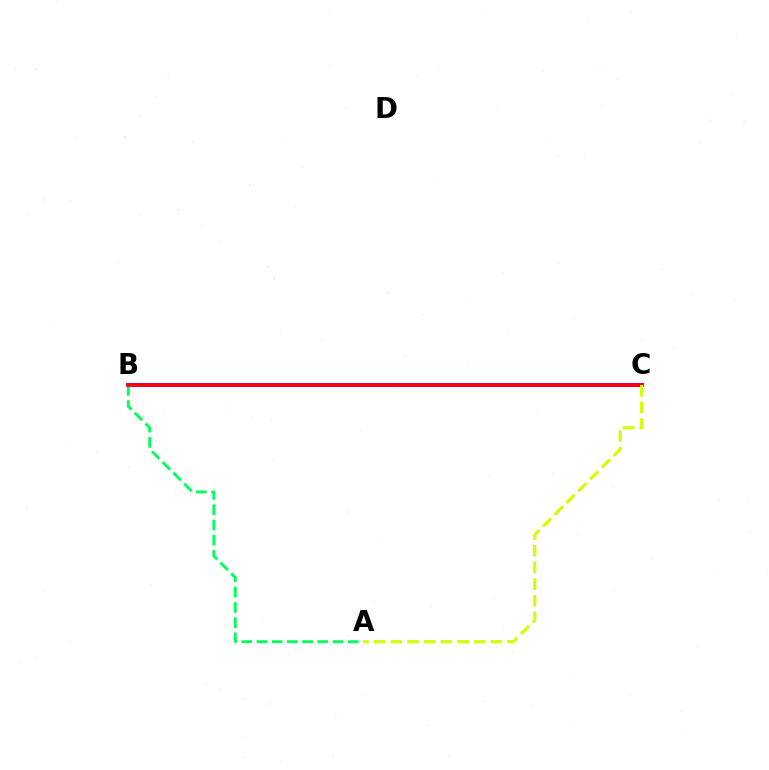{('B', 'C'): [{'color': '#0074ff', 'line_style': 'dashed', 'thickness': 1.99}, {'color': '#b900ff', 'line_style': 'solid', 'thickness': 2.87}, {'color': '#ff0000', 'line_style': 'solid', 'thickness': 2.52}], ('A', 'B'): [{'color': '#00ff5c', 'line_style': 'dashed', 'thickness': 2.07}], ('A', 'C'): [{'color': '#d1ff00', 'line_style': 'dashed', 'thickness': 2.27}]}